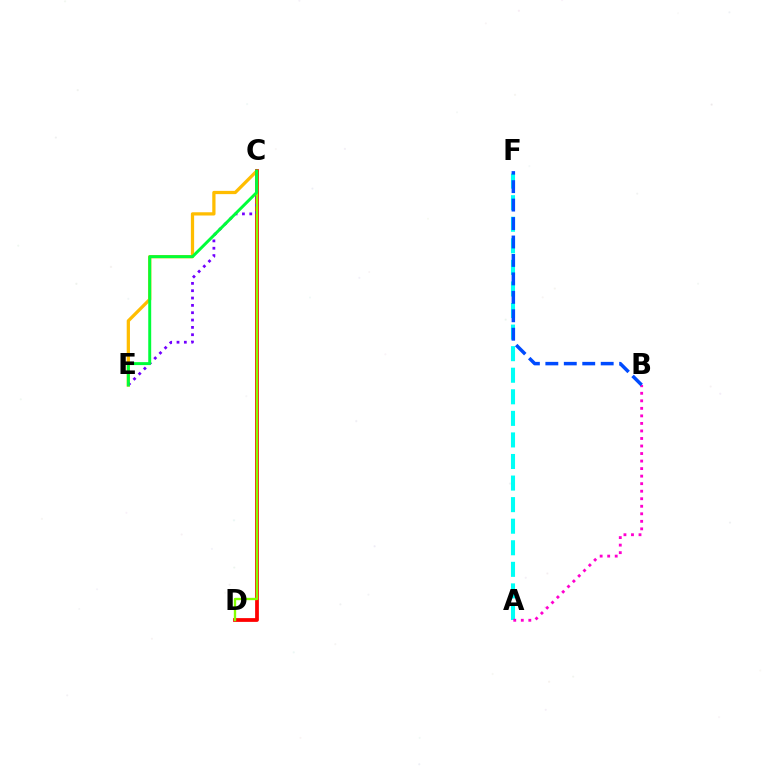{('C', 'E'): [{'color': '#ffbd00', 'line_style': 'solid', 'thickness': 2.34}, {'color': '#7200ff', 'line_style': 'dotted', 'thickness': 1.99}, {'color': '#00ff39', 'line_style': 'solid', 'thickness': 2.12}], ('C', 'D'): [{'color': '#ff0000', 'line_style': 'solid', 'thickness': 2.71}, {'color': '#84ff00', 'line_style': 'solid', 'thickness': 1.69}], ('A', 'F'): [{'color': '#00fff6', 'line_style': 'dashed', 'thickness': 2.93}], ('A', 'B'): [{'color': '#ff00cf', 'line_style': 'dotted', 'thickness': 2.05}], ('B', 'F'): [{'color': '#004bff', 'line_style': 'dashed', 'thickness': 2.51}]}